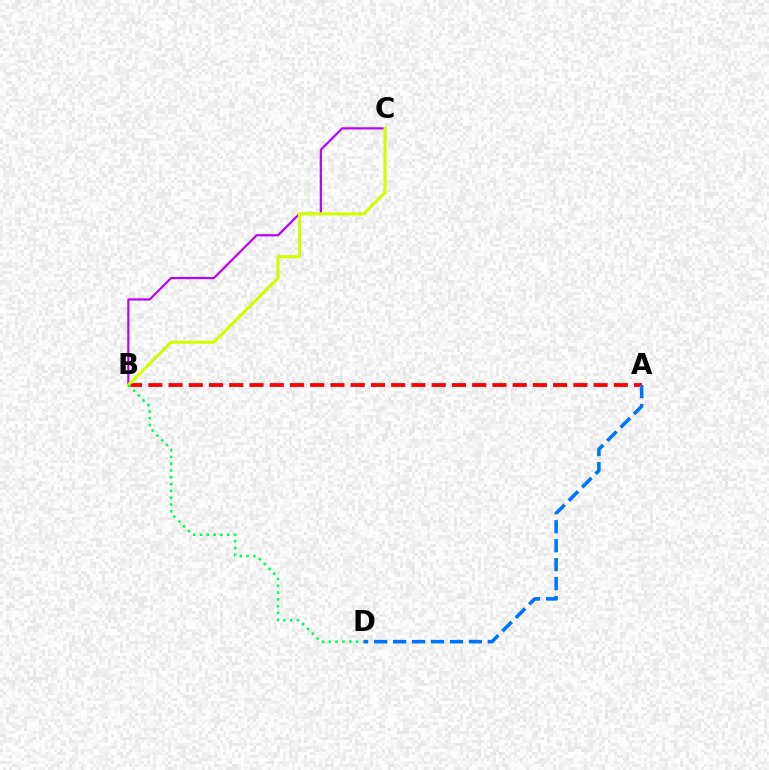{('A', 'B'): [{'color': '#ff0000', 'line_style': 'dashed', 'thickness': 2.75}], ('B', 'C'): [{'color': '#b900ff', 'line_style': 'solid', 'thickness': 1.57}, {'color': '#d1ff00', 'line_style': 'solid', 'thickness': 2.21}], ('A', 'D'): [{'color': '#0074ff', 'line_style': 'dashed', 'thickness': 2.57}], ('B', 'D'): [{'color': '#00ff5c', 'line_style': 'dotted', 'thickness': 1.85}]}